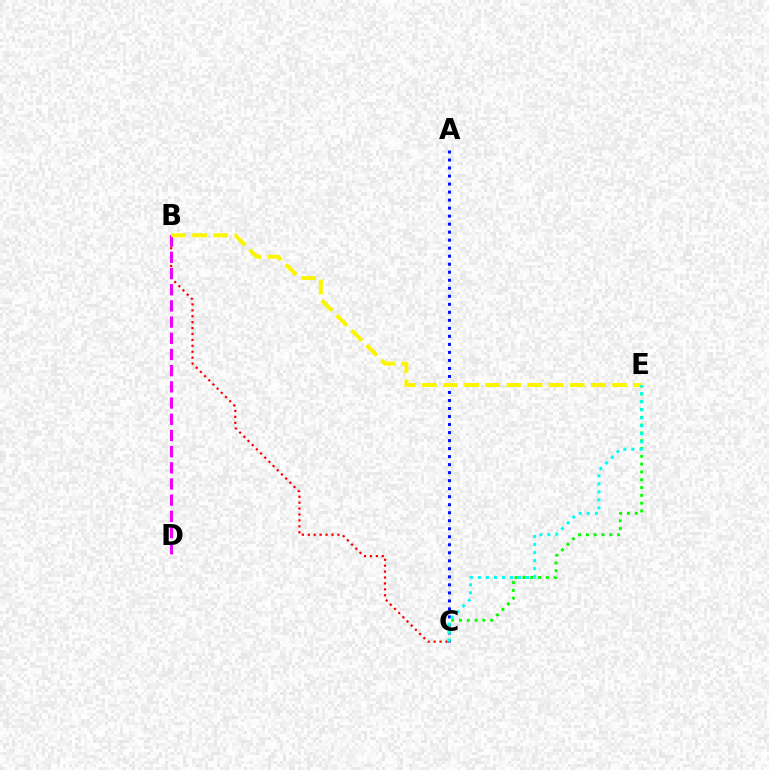{('B', 'C'): [{'color': '#ff0000', 'line_style': 'dotted', 'thickness': 1.61}], ('B', 'D'): [{'color': '#ee00ff', 'line_style': 'dashed', 'thickness': 2.2}], ('A', 'C'): [{'color': '#0010ff', 'line_style': 'dotted', 'thickness': 2.18}], ('C', 'E'): [{'color': '#08ff00', 'line_style': 'dotted', 'thickness': 2.12}, {'color': '#00fff6', 'line_style': 'dotted', 'thickness': 2.18}], ('B', 'E'): [{'color': '#fcf500', 'line_style': 'dashed', 'thickness': 2.87}]}